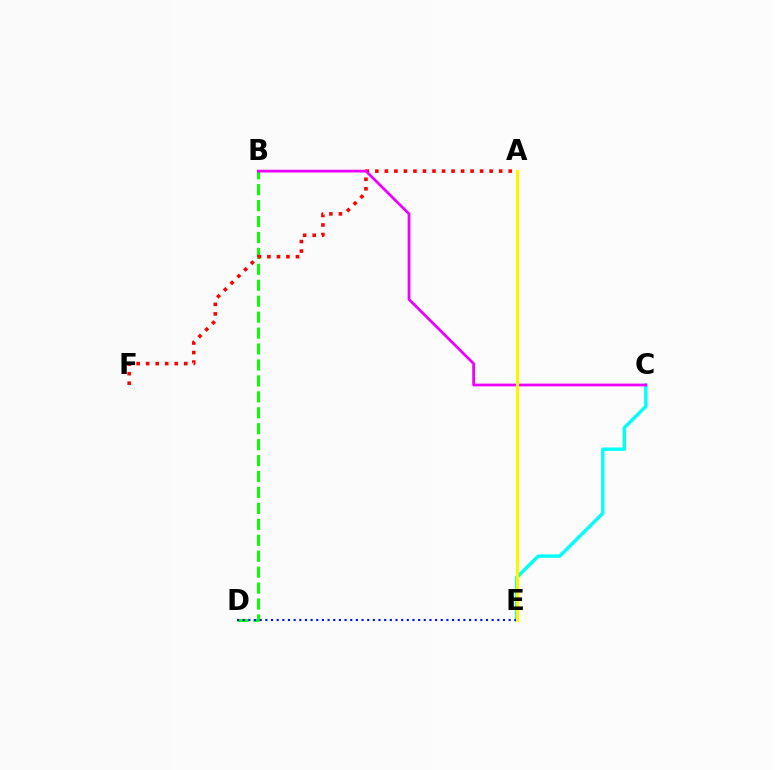{('C', 'E'): [{'color': '#00fff6', 'line_style': 'solid', 'thickness': 2.45}], ('B', 'D'): [{'color': '#08ff00', 'line_style': 'dashed', 'thickness': 2.17}], ('D', 'E'): [{'color': '#0010ff', 'line_style': 'dotted', 'thickness': 1.54}], ('A', 'F'): [{'color': '#ff0000', 'line_style': 'dotted', 'thickness': 2.59}], ('B', 'C'): [{'color': '#ee00ff', 'line_style': 'solid', 'thickness': 1.98}], ('A', 'E'): [{'color': '#fcf500', 'line_style': 'solid', 'thickness': 2.26}]}